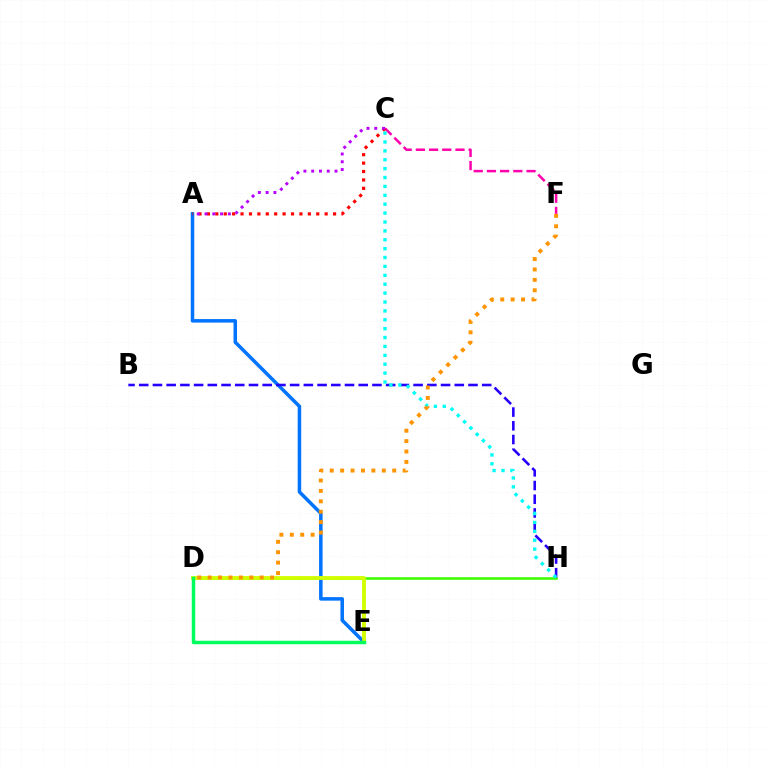{('D', 'H'): [{'color': '#3dff00', 'line_style': 'solid', 'thickness': 1.86}], ('A', 'E'): [{'color': '#0074ff', 'line_style': 'solid', 'thickness': 2.53}], ('C', 'F'): [{'color': '#ff00ac', 'line_style': 'dashed', 'thickness': 1.79}], ('A', 'C'): [{'color': '#ff0000', 'line_style': 'dotted', 'thickness': 2.29}, {'color': '#b900ff', 'line_style': 'dotted', 'thickness': 2.11}], ('D', 'E'): [{'color': '#d1ff00', 'line_style': 'solid', 'thickness': 2.77}, {'color': '#00ff5c', 'line_style': 'solid', 'thickness': 2.49}], ('B', 'H'): [{'color': '#2500ff', 'line_style': 'dashed', 'thickness': 1.86}], ('C', 'H'): [{'color': '#00fff6', 'line_style': 'dotted', 'thickness': 2.42}], ('D', 'F'): [{'color': '#ff9400', 'line_style': 'dotted', 'thickness': 2.83}]}